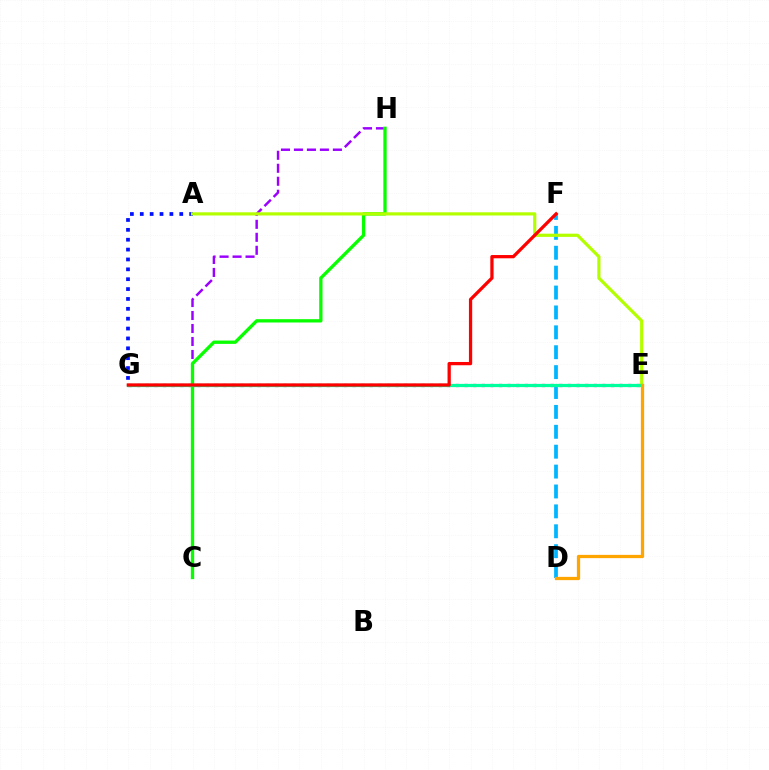{('A', 'G'): [{'color': '#0010ff', 'line_style': 'dotted', 'thickness': 2.68}], ('C', 'H'): [{'color': '#9b00ff', 'line_style': 'dashed', 'thickness': 1.76}, {'color': '#08ff00', 'line_style': 'solid', 'thickness': 2.39}], ('D', 'F'): [{'color': '#00b5ff', 'line_style': 'dashed', 'thickness': 2.7}], ('E', 'G'): [{'color': '#ff00bd', 'line_style': 'dotted', 'thickness': 2.34}, {'color': '#00ff9d', 'line_style': 'solid', 'thickness': 2.34}], ('A', 'E'): [{'color': '#b3ff00', 'line_style': 'solid', 'thickness': 2.3}], ('D', 'E'): [{'color': '#ffa500', 'line_style': 'solid', 'thickness': 2.34}], ('F', 'G'): [{'color': '#ff0000', 'line_style': 'solid', 'thickness': 2.35}]}